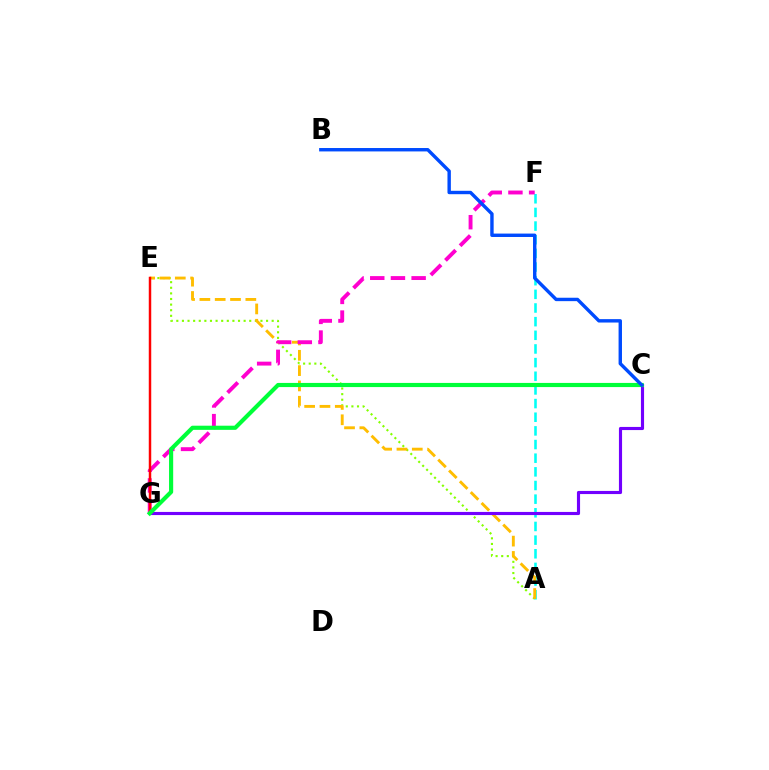{('A', 'E'): [{'color': '#84ff00', 'line_style': 'dotted', 'thickness': 1.52}, {'color': '#ffbd00', 'line_style': 'dashed', 'thickness': 2.08}], ('A', 'F'): [{'color': '#00fff6', 'line_style': 'dashed', 'thickness': 1.85}], ('F', 'G'): [{'color': '#ff00cf', 'line_style': 'dashed', 'thickness': 2.81}], ('E', 'G'): [{'color': '#ff0000', 'line_style': 'solid', 'thickness': 1.78}], ('C', 'G'): [{'color': '#7200ff', 'line_style': 'solid', 'thickness': 2.26}, {'color': '#00ff39', 'line_style': 'solid', 'thickness': 2.99}], ('B', 'C'): [{'color': '#004bff', 'line_style': 'solid', 'thickness': 2.45}]}